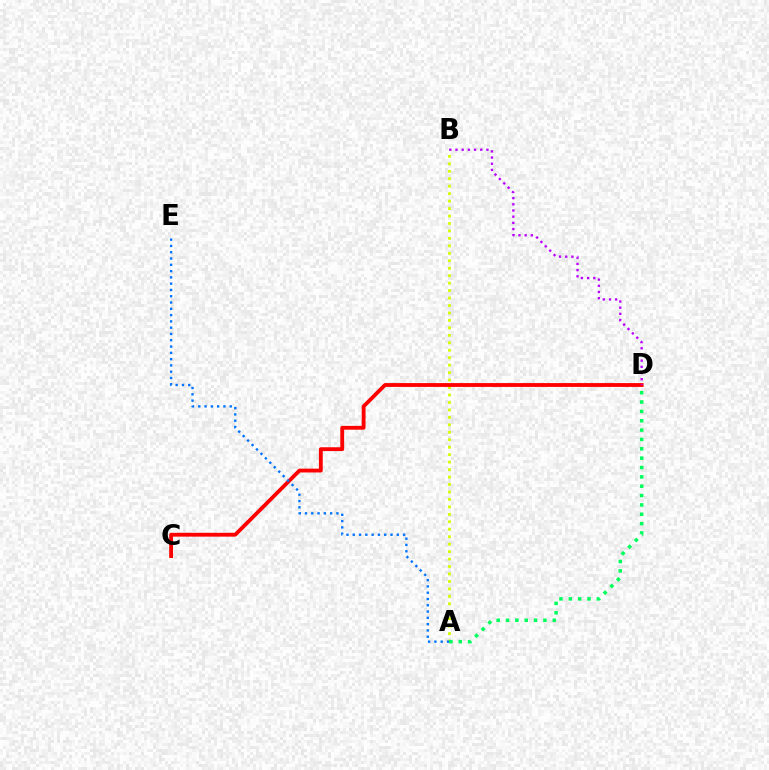{('A', 'B'): [{'color': '#d1ff00', 'line_style': 'dotted', 'thickness': 2.03}], ('A', 'D'): [{'color': '#00ff5c', 'line_style': 'dotted', 'thickness': 2.54}], ('C', 'D'): [{'color': '#ff0000', 'line_style': 'solid', 'thickness': 2.76}], ('A', 'E'): [{'color': '#0074ff', 'line_style': 'dotted', 'thickness': 1.71}], ('B', 'D'): [{'color': '#b900ff', 'line_style': 'dotted', 'thickness': 1.68}]}